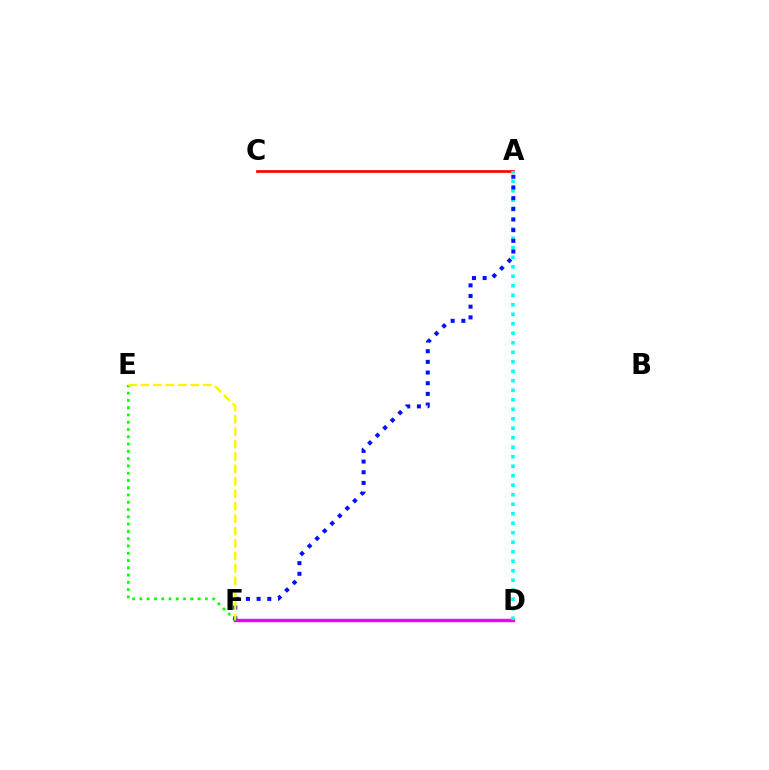{('A', 'C'): [{'color': '#ff0000', 'line_style': 'solid', 'thickness': 1.93}], ('D', 'F'): [{'color': '#ee00ff', 'line_style': 'solid', 'thickness': 2.45}], ('E', 'F'): [{'color': '#08ff00', 'line_style': 'dotted', 'thickness': 1.98}, {'color': '#fcf500', 'line_style': 'dashed', 'thickness': 1.69}], ('A', 'D'): [{'color': '#00fff6', 'line_style': 'dotted', 'thickness': 2.58}], ('A', 'F'): [{'color': '#0010ff', 'line_style': 'dotted', 'thickness': 2.9}]}